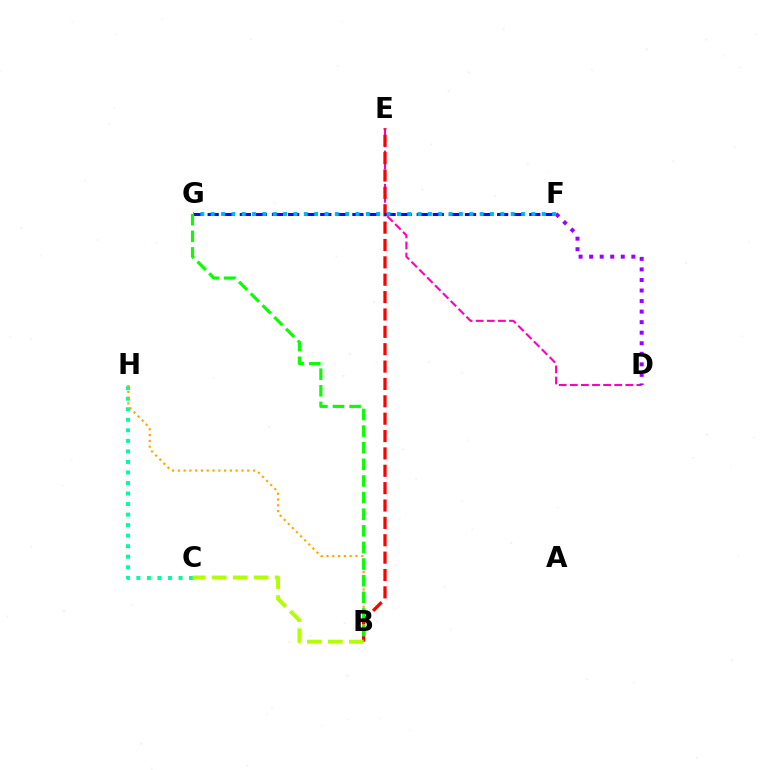{('D', 'E'): [{'color': '#ff00bd', 'line_style': 'dashed', 'thickness': 1.51}], ('C', 'H'): [{'color': '#00ff9d', 'line_style': 'dotted', 'thickness': 2.86}], ('B', 'H'): [{'color': '#ffa500', 'line_style': 'dotted', 'thickness': 1.57}], ('B', 'E'): [{'color': '#ff0000', 'line_style': 'dashed', 'thickness': 2.36}], ('F', 'G'): [{'color': '#0010ff', 'line_style': 'dashed', 'thickness': 2.18}, {'color': '#00b5ff', 'line_style': 'dotted', 'thickness': 2.81}], ('D', 'F'): [{'color': '#9b00ff', 'line_style': 'dotted', 'thickness': 2.87}], ('B', 'C'): [{'color': '#b3ff00', 'line_style': 'dashed', 'thickness': 2.85}], ('B', 'G'): [{'color': '#08ff00', 'line_style': 'dashed', 'thickness': 2.26}]}